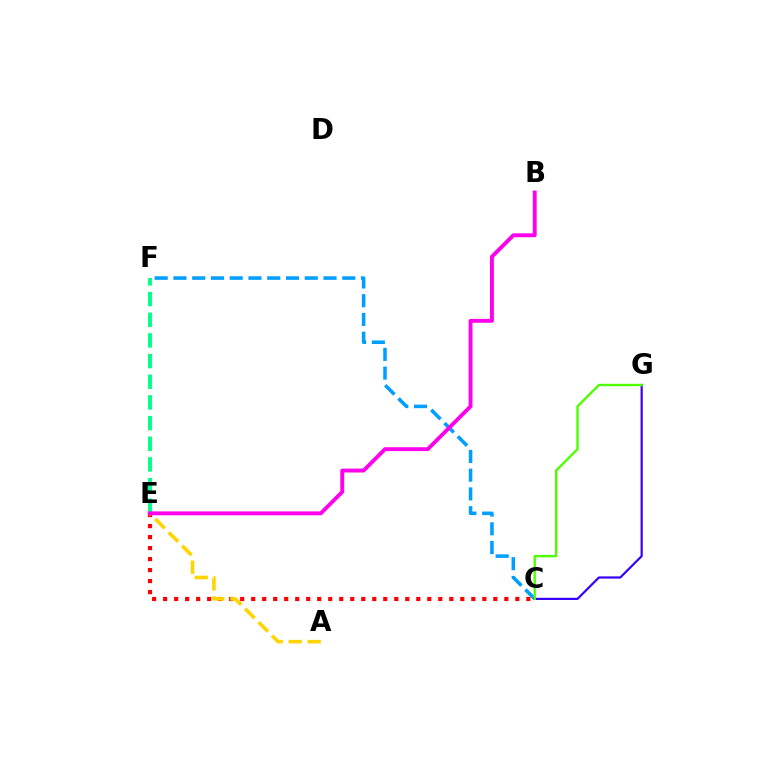{('C', 'E'): [{'color': '#ff0000', 'line_style': 'dotted', 'thickness': 2.99}], ('C', 'F'): [{'color': '#009eff', 'line_style': 'dashed', 'thickness': 2.55}], ('C', 'G'): [{'color': '#3700ff', 'line_style': 'solid', 'thickness': 1.58}, {'color': '#4fff00', 'line_style': 'solid', 'thickness': 1.71}], ('E', 'F'): [{'color': '#00ff86', 'line_style': 'dashed', 'thickness': 2.81}], ('A', 'E'): [{'color': '#ffd500', 'line_style': 'dashed', 'thickness': 2.58}], ('B', 'E'): [{'color': '#ff00ed', 'line_style': 'solid', 'thickness': 2.8}]}